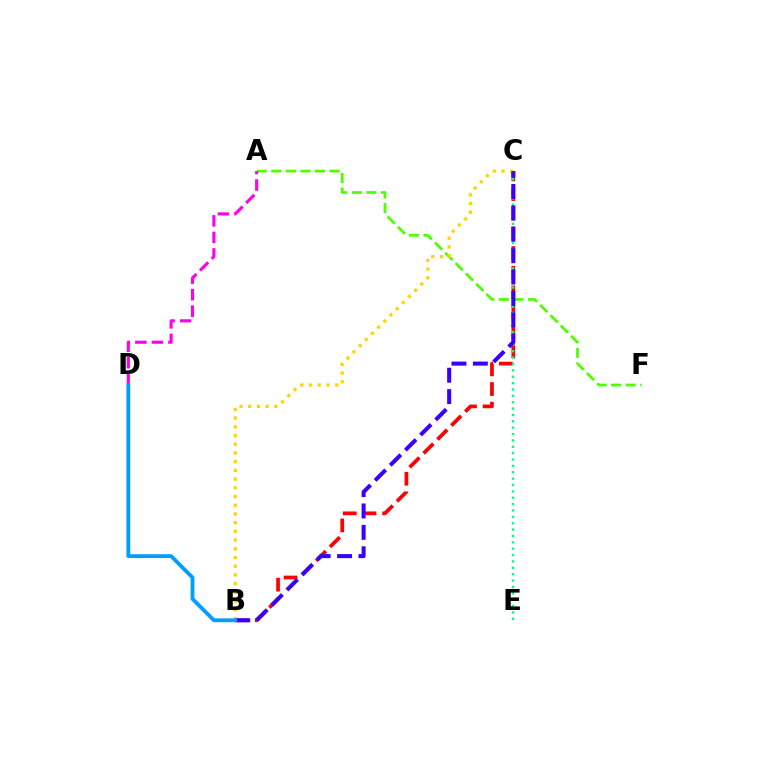{('B', 'C'): [{'color': '#ff0000', 'line_style': 'dashed', 'thickness': 2.67}, {'color': '#ffd500', 'line_style': 'dotted', 'thickness': 2.37}, {'color': '#3700ff', 'line_style': 'dashed', 'thickness': 2.91}], ('A', 'F'): [{'color': '#4fff00', 'line_style': 'dashed', 'thickness': 1.98}], ('A', 'D'): [{'color': '#ff00ed', 'line_style': 'dashed', 'thickness': 2.25}], ('C', 'E'): [{'color': '#00ff86', 'line_style': 'dotted', 'thickness': 1.73}], ('B', 'D'): [{'color': '#009eff', 'line_style': 'solid', 'thickness': 2.74}]}